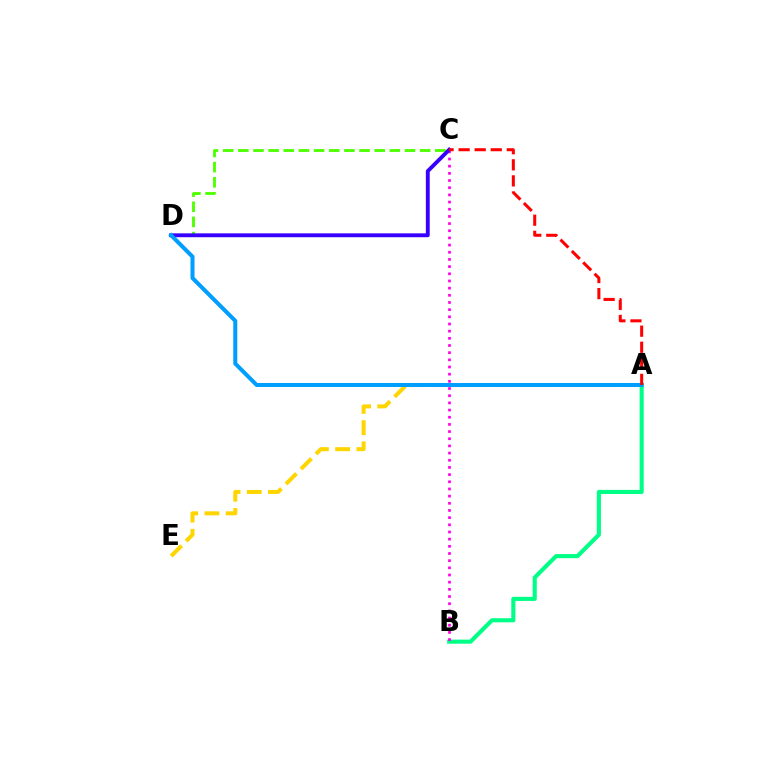{('A', 'B'): [{'color': '#00ff86', 'line_style': 'solid', 'thickness': 2.95}], ('C', 'D'): [{'color': '#4fff00', 'line_style': 'dashed', 'thickness': 2.06}, {'color': '#3700ff', 'line_style': 'solid', 'thickness': 2.79}], ('B', 'C'): [{'color': '#ff00ed', 'line_style': 'dotted', 'thickness': 1.95}], ('A', 'E'): [{'color': '#ffd500', 'line_style': 'dashed', 'thickness': 2.88}], ('A', 'D'): [{'color': '#009eff', 'line_style': 'solid', 'thickness': 2.9}], ('A', 'C'): [{'color': '#ff0000', 'line_style': 'dashed', 'thickness': 2.18}]}